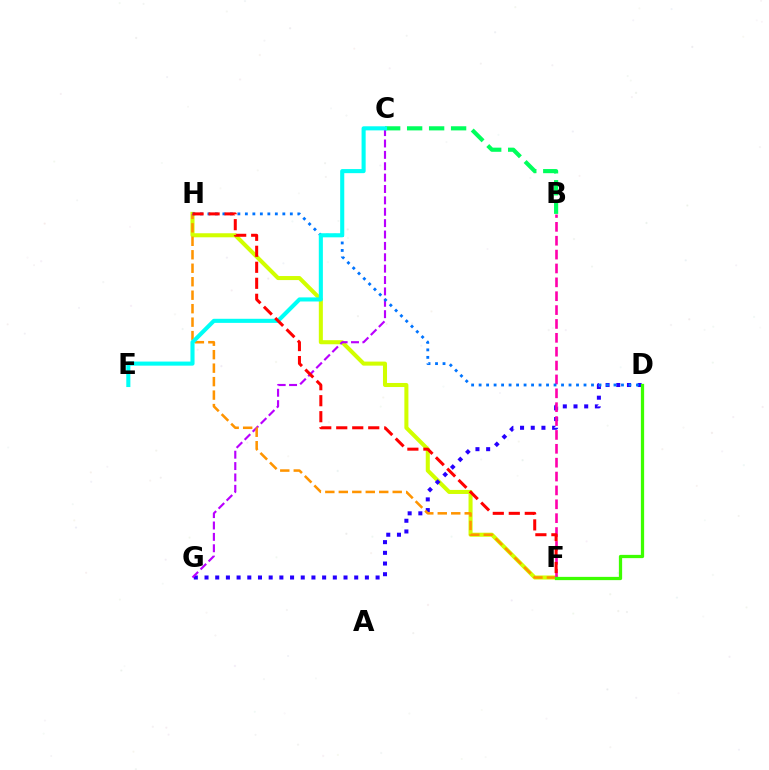{('F', 'H'): [{'color': '#d1ff00', 'line_style': 'solid', 'thickness': 2.91}, {'color': '#ff9400', 'line_style': 'dashed', 'thickness': 1.83}, {'color': '#ff0000', 'line_style': 'dashed', 'thickness': 2.17}], ('D', 'G'): [{'color': '#2500ff', 'line_style': 'dotted', 'thickness': 2.9}], ('C', 'G'): [{'color': '#b900ff', 'line_style': 'dashed', 'thickness': 1.55}], ('B', 'F'): [{'color': '#ff00ac', 'line_style': 'dashed', 'thickness': 1.88}], ('D', 'F'): [{'color': '#3dff00', 'line_style': 'solid', 'thickness': 2.34}], ('D', 'H'): [{'color': '#0074ff', 'line_style': 'dotted', 'thickness': 2.04}], ('B', 'C'): [{'color': '#00ff5c', 'line_style': 'dashed', 'thickness': 2.99}], ('C', 'E'): [{'color': '#00fff6', 'line_style': 'solid', 'thickness': 2.94}]}